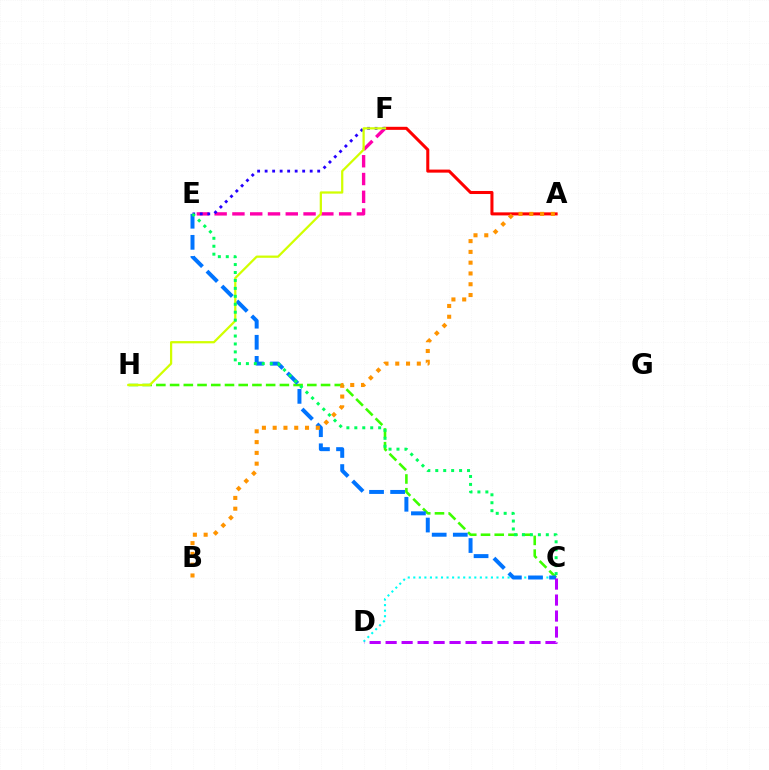{('E', 'F'): [{'color': '#ff00ac', 'line_style': 'dashed', 'thickness': 2.42}, {'color': '#2500ff', 'line_style': 'dotted', 'thickness': 2.04}], ('C', 'H'): [{'color': '#3dff00', 'line_style': 'dashed', 'thickness': 1.86}], ('A', 'F'): [{'color': '#ff0000', 'line_style': 'solid', 'thickness': 2.2}], ('C', 'D'): [{'color': '#00fff6', 'line_style': 'dotted', 'thickness': 1.51}, {'color': '#b900ff', 'line_style': 'dashed', 'thickness': 2.17}], ('C', 'E'): [{'color': '#0074ff', 'line_style': 'dashed', 'thickness': 2.86}, {'color': '#00ff5c', 'line_style': 'dotted', 'thickness': 2.16}], ('F', 'H'): [{'color': '#d1ff00', 'line_style': 'solid', 'thickness': 1.62}], ('A', 'B'): [{'color': '#ff9400', 'line_style': 'dotted', 'thickness': 2.93}]}